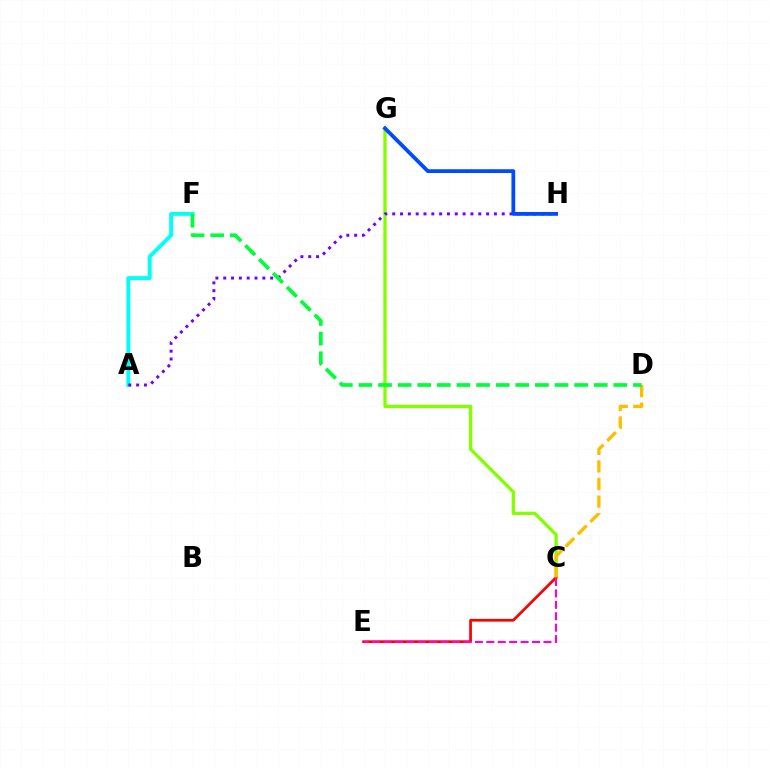{('C', 'G'): [{'color': '#84ff00', 'line_style': 'solid', 'thickness': 2.39}], ('C', 'E'): [{'color': '#ff0000', 'line_style': 'solid', 'thickness': 1.96}, {'color': '#ff00cf', 'line_style': 'dashed', 'thickness': 1.55}], ('C', 'D'): [{'color': '#ffbd00', 'line_style': 'dashed', 'thickness': 2.39}], ('A', 'F'): [{'color': '#00fff6', 'line_style': 'solid', 'thickness': 2.81}], ('A', 'H'): [{'color': '#7200ff', 'line_style': 'dotted', 'thickness': 2.13}], ('G', 'H'): [{'color': '#004bff', 'line_style': 'solid', 'thickness': 2.73}], ('D', 'F'): [{'color': '#00ff39', 'line_style': 'dashed', 'thickness': 2.66}]}